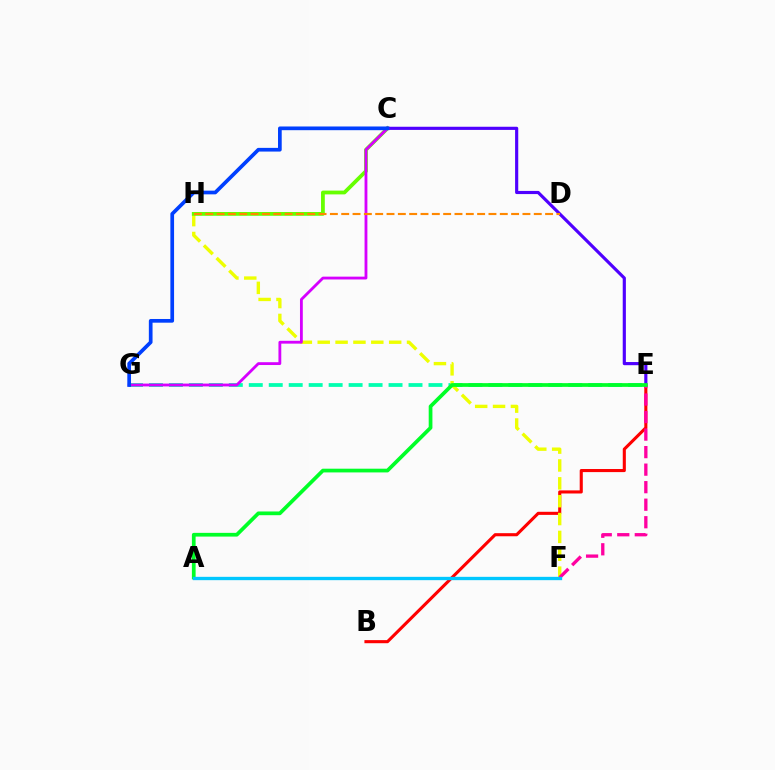{('E', 'G'): [{'color': '#00ffaf', 'line_style': 'dashed', 'thickness': 2.71}], ('B', 'E'): [{'color': '#ff0000', 'line_style': 'solid', 'thickness': 2.23}], ('F', 'H'): [{'color': '#eeff00', 'line_style': 'dashed', 'thickness': 2.43}], ('C', 'H'): [{'color': '#66ff00', 'line_style': 'solid', 'thickness': 2.72}], ('C', 'E'): [{'color': '#4f00ff', 'line_style': 'solid', 'thickness': 2.27}], ('C', 'G'): [{'color': '#d600ff', 'line_style': 'solid', 'thickness': 2.03}, {'color': '#003fff', 'line_style': 'solid', 'thickness': 2.66}], ('E', 'F'): [{'color': '#ff00a0', 'line_style': 'dashed', 'thickness': 2.38}], ('A', 'E'): [{'color': '#00ff27', 'line_style': 'solid', 'thickness': 2.68}], ('A', 'F'): [{'color': '#00c7ff', 'line_style': 'solid', 'thickness': 2.4}], ('D', 'H'): [{'color': '#ff8800', 'line_style': 'dashed', 'thickness': 1.54}]}